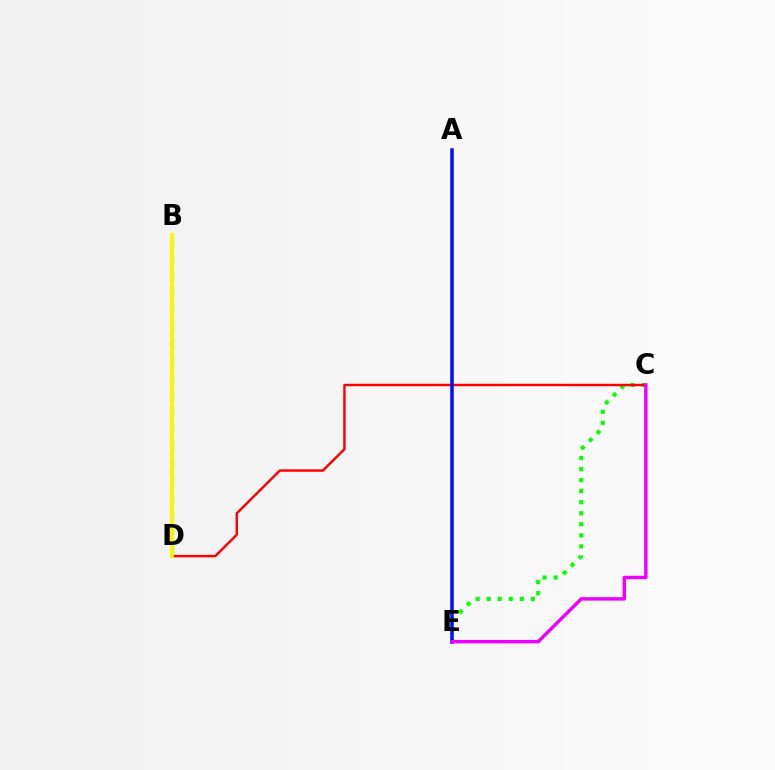{('B', 'D'): [{'color': '#00fff6', 'line_style': 'dashed', 'thickness': 2.32}, {'color': '#fcf500', 'line_style': 'solid', 'thickness': 2.83}], ('C', 'E'): [{'color': '#08ff00', 'line_style': 'dotted', 'thickness': 3.0}, {'color': '#ee00ff', 'line_style': 'solid', 'thickness': 2.47}], ('C', 'D'): [{'color': '#ff0000', 'line_style': 'solid', 'thickness': 1.75}], ('A', 'E'): [{'color': '#0010ff', 'line_style': 'solid', 'thickness': 2.54}]}